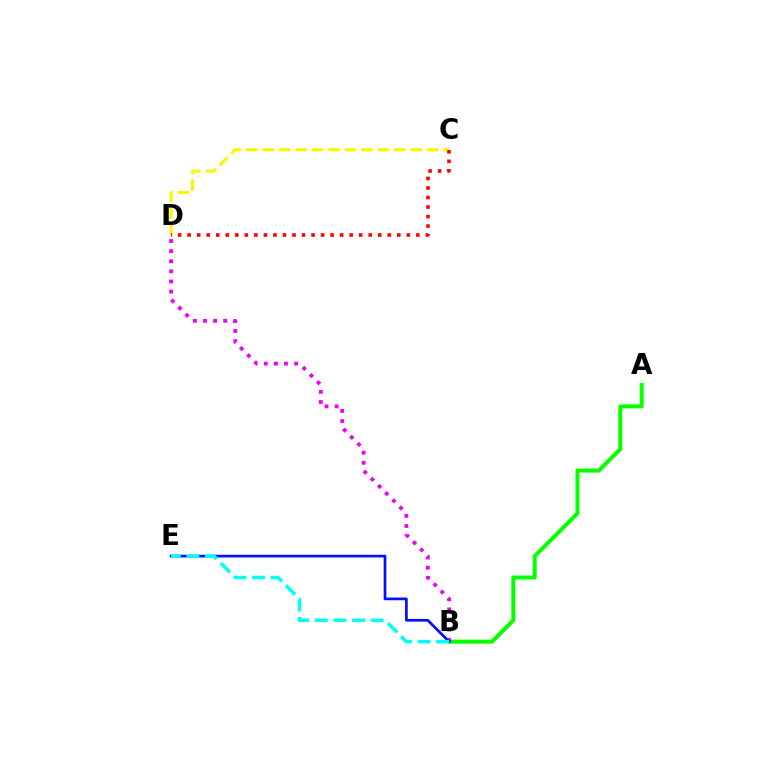{('C', 'D'): [{'color': '#fcf500', 'line_style': 'dashed', 'thickness': 2.23}, {'color': '#ff0000', 'line_style': 'dotted', 'thickness': 2.59}], ('A', 'B'): [{'color': '#08ff00', 'line_style': 'solid', 'thickness': 2.89}], ('B', 'D'): [{'color': '#ee00ff', 'line_style': 'dotted', 'thickness': 2.75}], ('B', 'E'): [{'color': '#0010ff', 'line_style': 'solid', 'thickness': 1.94}, {'color': '#00fff6', 'line_style': 'dashed', 'thickness': 2.53}]}